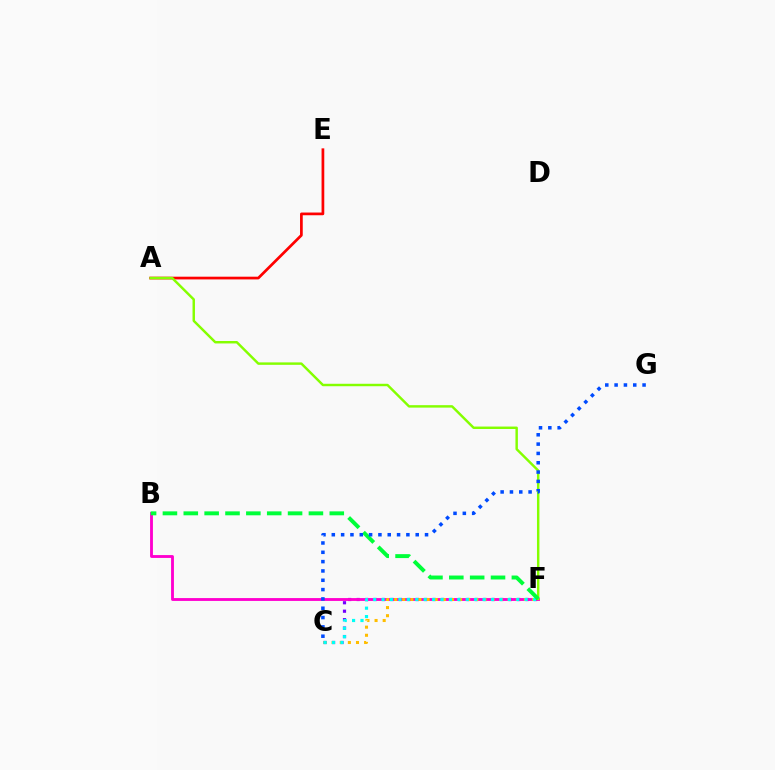{('C', 'F'): [{'color': '#7200ff', 'line_style': 'dotted', 'thickness': 2.3}, {'color': '#ffbd00', 'line_style': 'dotted', 'thickness': 2.2}, {'color': '#00fff6', 'line_style': 'dotted', 'thickness': 2.29}], ('B', 'F'): [{'color': '#ff00cf', 'line_style': 'solid', 'thickness': 2.05}, {'color': '#00ff39', 'line_style': 'dashed', 'thickness': 2.83}], ('A', 'E'): [{'color': '#ff0000', 'line_style': 'solid', 'thickness': 1.96}], ('A', 'F'): [{'color': '#84ff00', 'line_style': 'solid', 'thickness': 1.76}], ('C', 'G'): [{'color': '#004bff', 'line_style': 'dotted', 'thickness': 2.53}]}